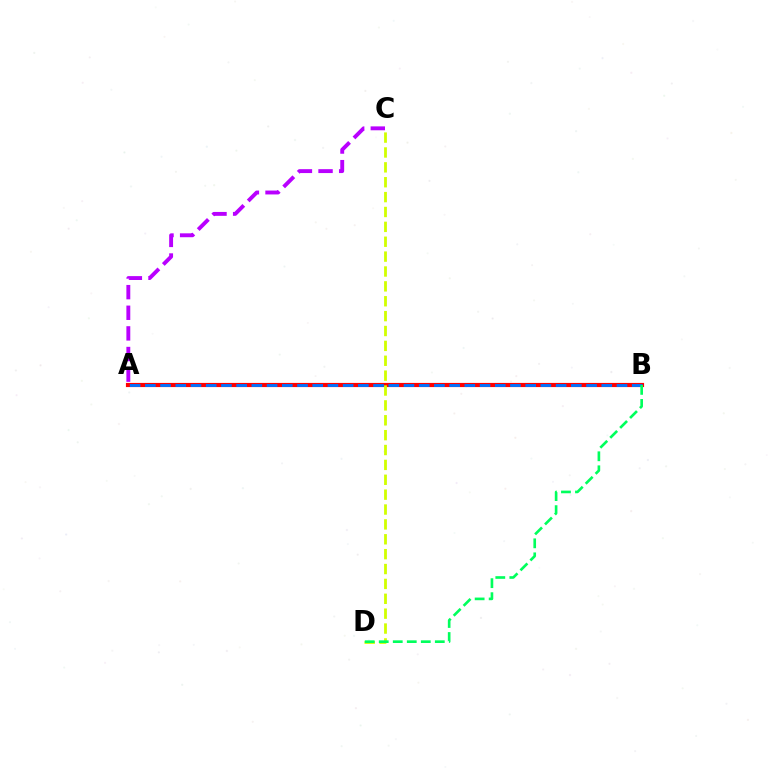{('A', 'C'): [{'color': '#b900ff', 'line_style': 'dashed', 'thickness': 2.8}], ('A', 'B'): [{'color': '#ff0000', 'line_style': 'solid', 'thickness': 2.99}, {'color': '#0074ff', 'line_style': 'dashed', 'thickness': 2.07}], ('C', 'D'): [{'color': '#d1ff00', 'line_style': 'dashed', 'thickness': 2.02}], ('B', 'D'): [{'color': '#00ff5c', 'line_style': 'dashed', 'thickness': 1.9}]}